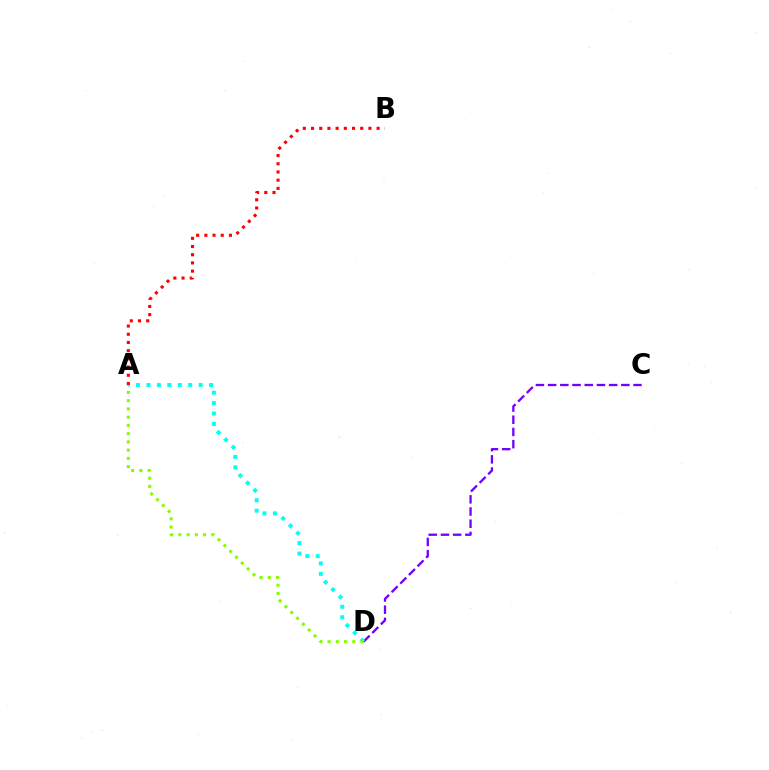{('C', 'D'): [{'color': '#7200ff', 'line_style': 'dashed', 'thickness': 1.66}], ('A', 'D'): [{'color': '#00fff6', 'line_style': 'dotted', 'thickness': 2.84}, {'color': '#84ff00', 'line_style': 'dotted', 'thickness': 2.24}], ('A', 'B'): [{'color': '#ff0000', 'line_style': 'dotted', 'thickness': 2.23}]}